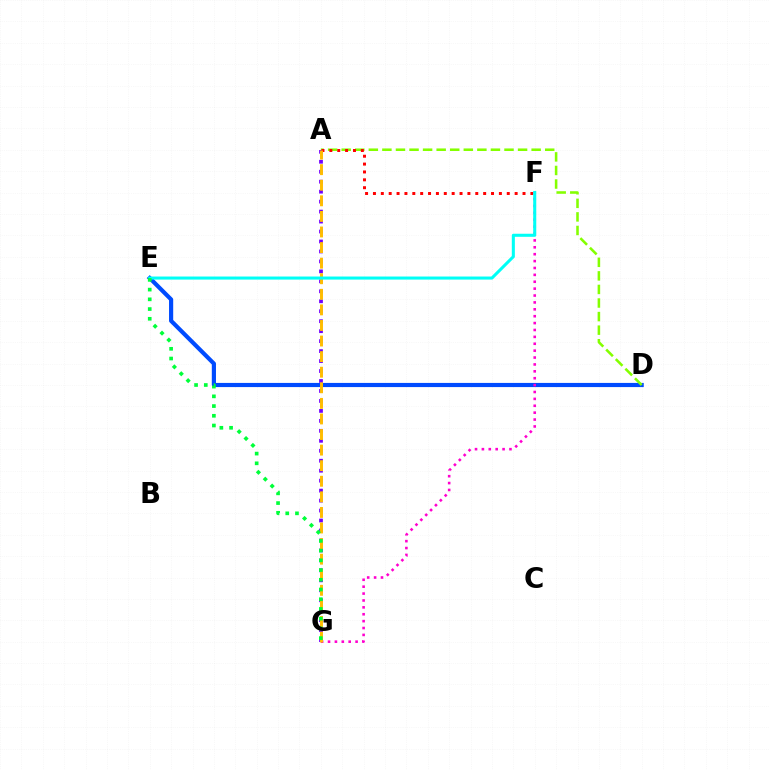{('D', 'E'): [{'color': '#004bff', 'line_style': 'solid', 'thickness': 3.0}], ('A', 'D'): [{'color': '#84ff00', 'line_style': 'dashed', 'thickness': 1.84}], ('A', 'G'): [{'color': '#7200ff', 'line_style': 'dotted', 'thickness': 2.71}, {'color': '#ffbd00', 'line_style': 'dashed', 'thickness': 2.12}], ('F', 'G'): [{'color': '#ff00cf', 'line_style': 'dotted', 'thickness': 1.87}], ('A', 'F'): [{'color': '#ff0000', 'line_style': 'dotted', 'thickness': 2.14}], ('E', 'F'): [{'color': '#00fff6', 'line_style': 'solid', 'thickness': 2.2}], ('E', 'G'): [{'color': '#00ff39', 'line_style': 'dotted', 'thickness': 2.64}]}